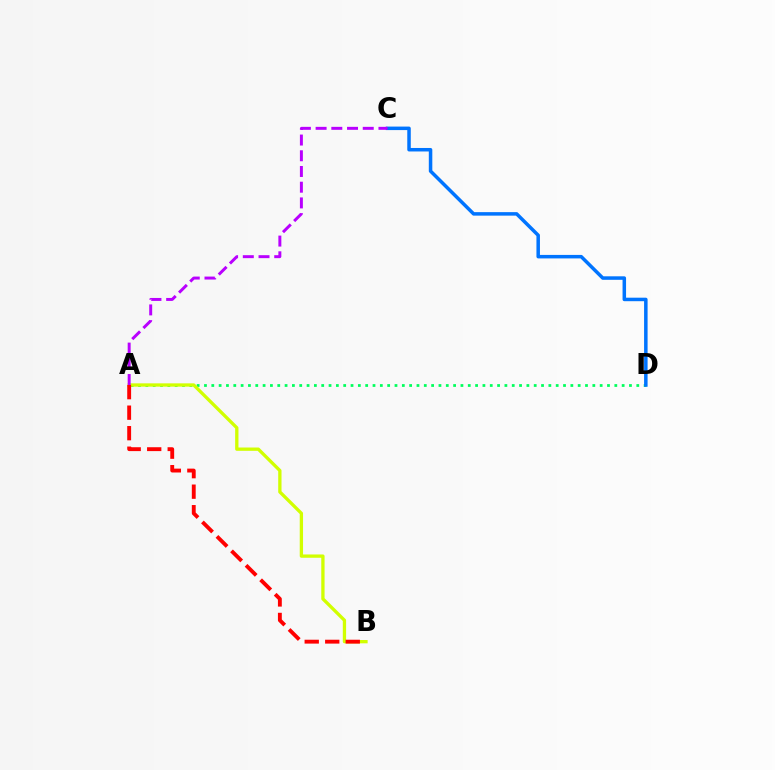{('A', 'D'): [{'color': '#00ff5c', 'line_style': 'dotted', 'thickness': 1.99}], ('C', 'D'): [{'color': '#0074ff', 'line_style': 'solid', 'thickness': 2.52}], ('A', 'B'): [{'color': '#d1ff00', 'line_style': 'solid', 'thickness': 2.38}, {'color': '#ff0000', 'line_style': 'dashed', 'thickness': 2.79}], ('A', 'C'): [{'color': '#b900ff', 'line_style': 'dashed', 'thickness': 2.13}]}